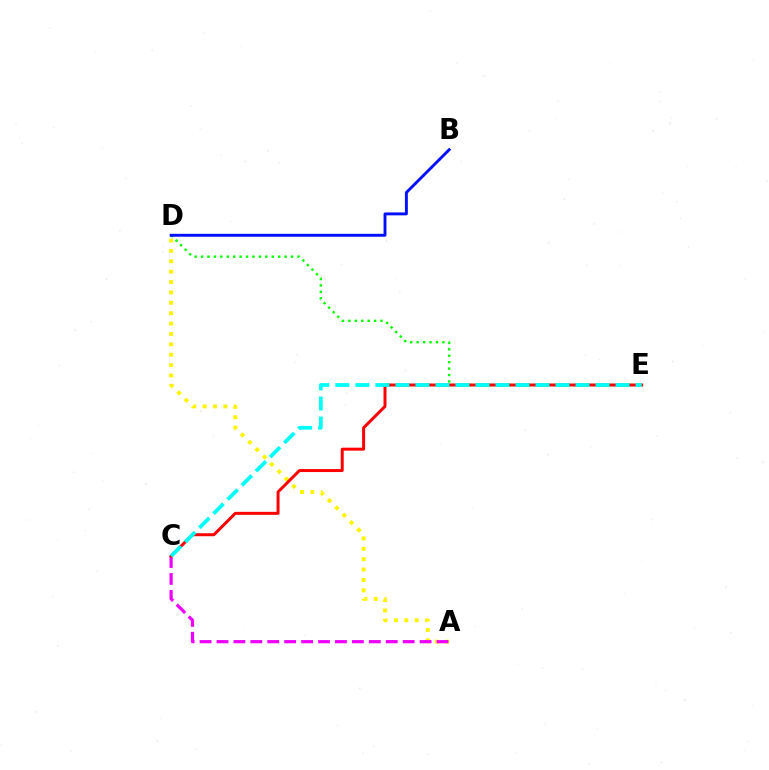{('D', 'E'): [{'color': '#08ff00', 'line_style': 'dotted', 'thickness': 1.75}], ('A', 'D'): [{'color': '#fcf500', 'line_style': 'dotted', 'thickness': 2.82}], ('A', 'C'): [{'color': '#ee00ff', 'line_style': 'dashed', 'thickness': 2.3}], ('B', 'D'): [{'color': '#0010ff', 'line_style': 'solid', 'thickness': 2.09}], ('C', 'E'): [{'color': '#ff0000', 'line_style': 'solid', 'thickness': 2.15}, {'color': '#00fff6', 'line_style': 'dashed', 'thickness': 2.72}]}